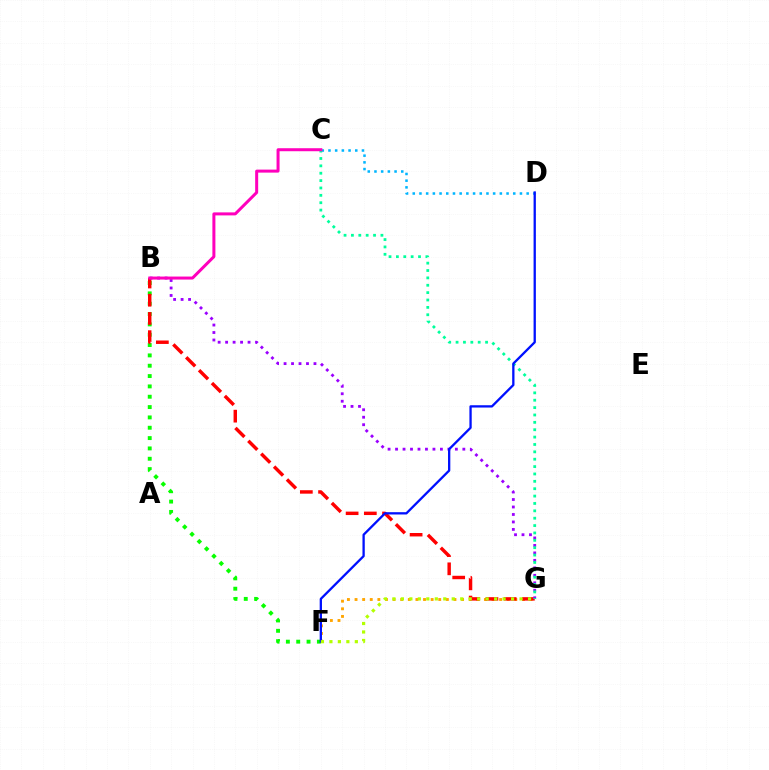{('C', 'D'): [{'color': '#00b5ff', 'line_style': 'dotted', 'thickness': 1.82}], ('B', 'F'): [{'color': '#08ff00', 'line_style': 'dotted', 'thickness': 2.81}], ('F', 'G'): [{'color': '#ffa500', 'line_style': 'dotted', 'thickness': 2.07}, {'color': '#b3ff00', 'line_style': 'dotted', 'thickness': 2.3}], ('B', 'G'): [{'color': '#ff0000', 'line_style': 'dashed', 'thickness': 2.47}, {'color': '#9b00ff', 'line_style': 'dotted', 'thickness': 2.03}], ('C', 'G'): [{'color': '#00ff9d', 'line_style': 'dotted', 'thickness': 2.0}], ('D', 'F'): [{'color': '#0010ff', 'line_style': 'solid', 'thickness': 1.66}], ('B', 'C'): [{'color': '#ff00bd', 'line_style': 'solid', 'thickness': 2.17}]}